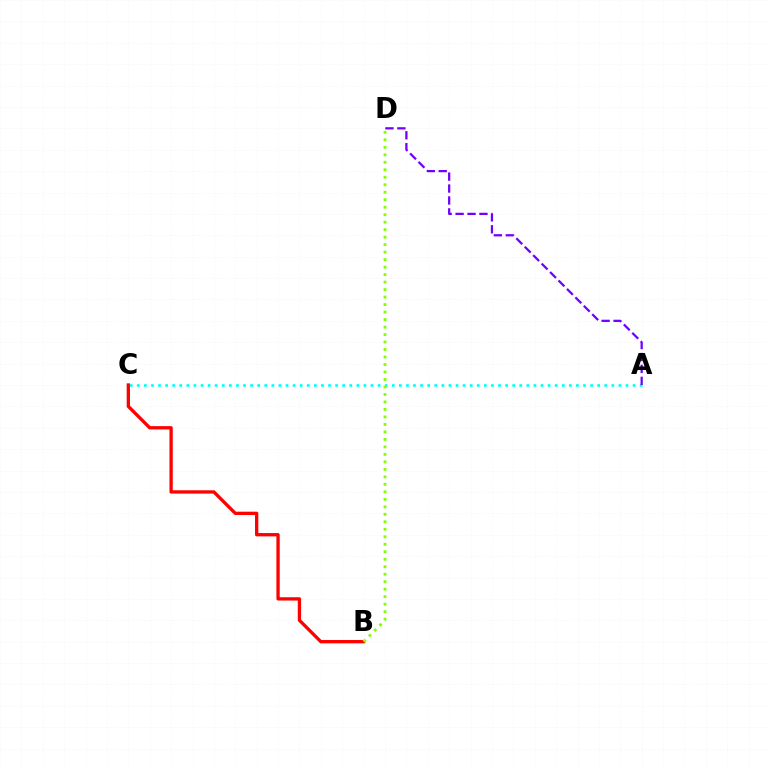{('B', 'C'): [{'color': '#ff0000', 'line_style': 'solid', 'thickness': 2.38}], ('A', 'C'): [{'color': '#00fff6', 'line_style': 'dotted', 'thickness': 1.92}], ('A', 'D'): [{'color': '#7200ff', 'line_style': 'dashed', 'thickness': 1.62}], ('B', 'D'): [{'color': '#84ff00', 'line_style': 'dotted', 'thickness': 2.03}]}